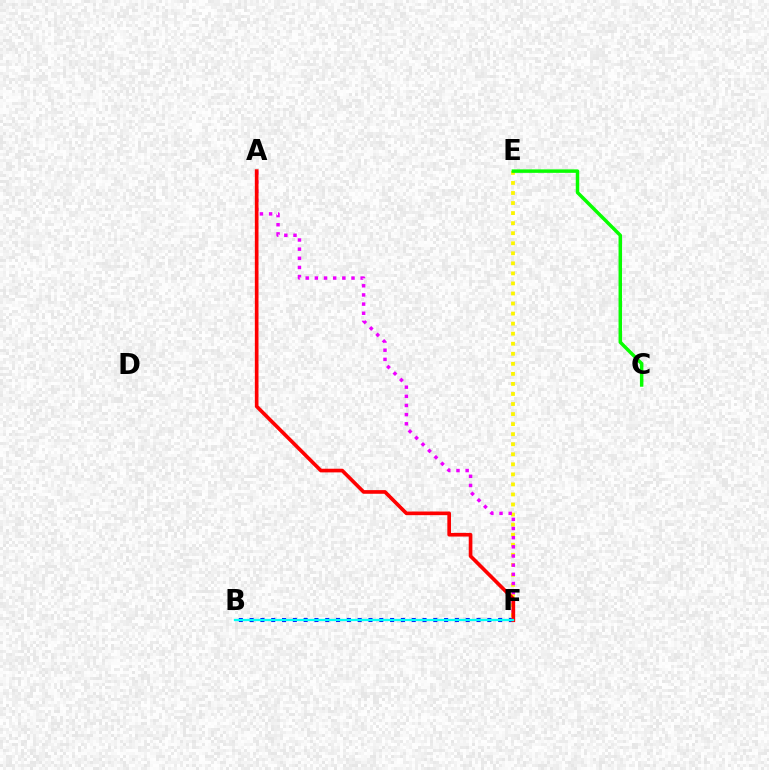{('B', 'F'): [{'color': '#0010ff', 'line_style': 'dotted', 'thickness': 2.94}, {'color': '#00fff6', 'line_style': 'solid', 'thickness': 1.65}], ('E', 'F'): [{'color': '#fcf500', 'line_style': 'dotted', 'thickness': 2.73}], ('A', 'F'): [{'color': '#ee00ff', 'line_style': 'dotted', 'thickness': 2.49}, {'color': '#ff0000', 'line_style': 'solid', 'thickness': 2.63}], ('C', 'E'): [{'color': '#08ff00', 'line_style': 'solid', 'thickness': 2.5}]}